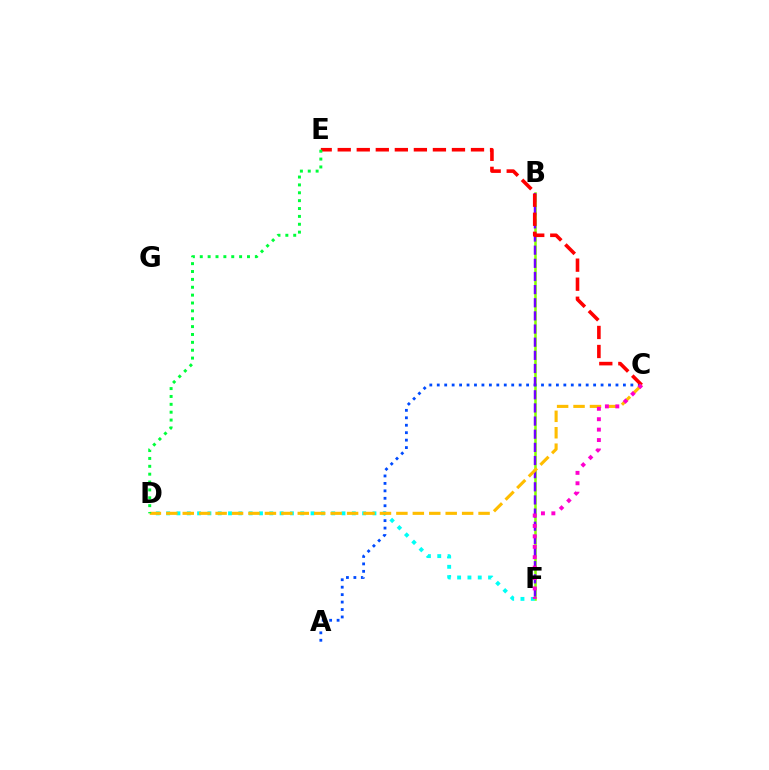{('B', 'F'): [{'color': '#84ff00', 'line_style': 'solid', 'thickness': 1.83}, {'color': '#7200ff', 'line_style': 'dashed', 'thickness': 1.79}], ('D', 'F'): [{'color': '#00fff6', 'line_style': 'dotted', 'thickness': 2.8}], ('A', 'C'): [{'color': '#004bff', 'line_style': 'dotted', 'thickness': 2.02}], ('C', 'E'): [{'color': '#ff0000', 'line_style': 'dashed', 'thickness': 2.59}], ('C', 'D'): [{'color': '#ffbd00', 'line_style': 'dashed', 'thickness': 2.23}], ('D', 'E'): [{'color': '#00ff39', 'line_style': 'dotted', 'thickness': 2.14}], ('C', 'F'): [{'color': '#ff00cf', 'line_style': 'dotted', 'thickness': 2.83}]}